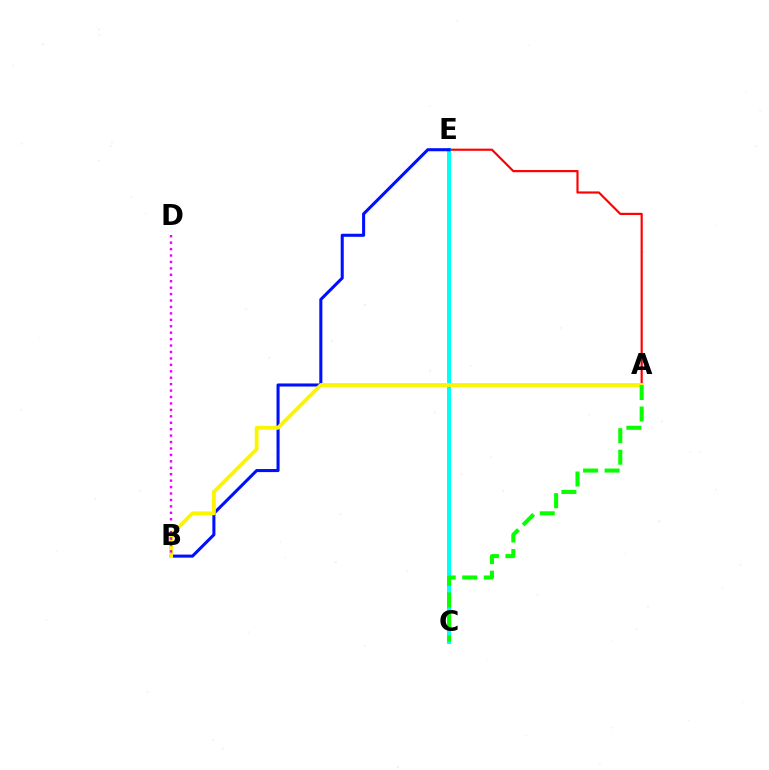{('A', 'E'): [{'color': '#ff0000', 'line_style': 'solid', 'thickness': 1.56}], ('C', 'E'): [{'color': '#00fff6', 'line_style': 'solid', 'thickness': 2.91}], ('B', 'E'): [{'color': '#0010ff', 'line_style': 'solid', 'thickness': 2.2}], ('A', 'B'): [{'color': '#fcf500', 'line_style': 'solid', 'thickness': 2.77}], ('B', 'D'): [{'color': '#ee00ff', 'line_style': 'dotted', 'thickness': 1.75}], ('A', 'C'): [{'color': '#08ff00', 'line_style': 'dashed', 'thickness': 2.92}]}